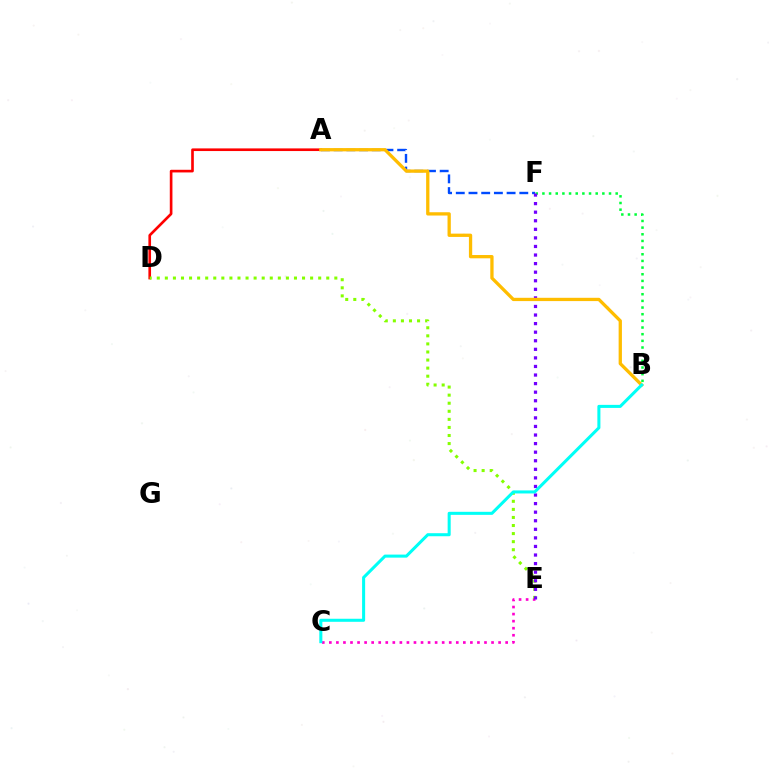{('C', 'E'): [{'color': '#ff00cf', 'line_style': 'dotted', 'thickness': 1.92}], ('A', 'D'): [{'color': '#ff0000', 'line_style': 'solid', 'thickness': 1.91}], ('A', 'F'): [{'color': '#004bff', 'line_style': 'dashed', 'thickness': 1.73}], ('D', 'E'): [{'color': '#84ff00', 'line_style': 'dotted', 'thickness': 2.19}], ('B', 'F'): [{'color': '#00ff39', 'line_style': 'dotted', 'thickness': 1.81}], ('E', 'F'): [{'color': '#7200ff', 'line_style': 'dotted', 'thickness': 2.33}], ('A', 'B'): [{'color': '#ffbd00', 'line_style': 'solid', 'thickness': 2.37}], ('B', 'C'): [{'color': '#00fff6', 'line_style': 'solid', 'thickness': 2.19}]}